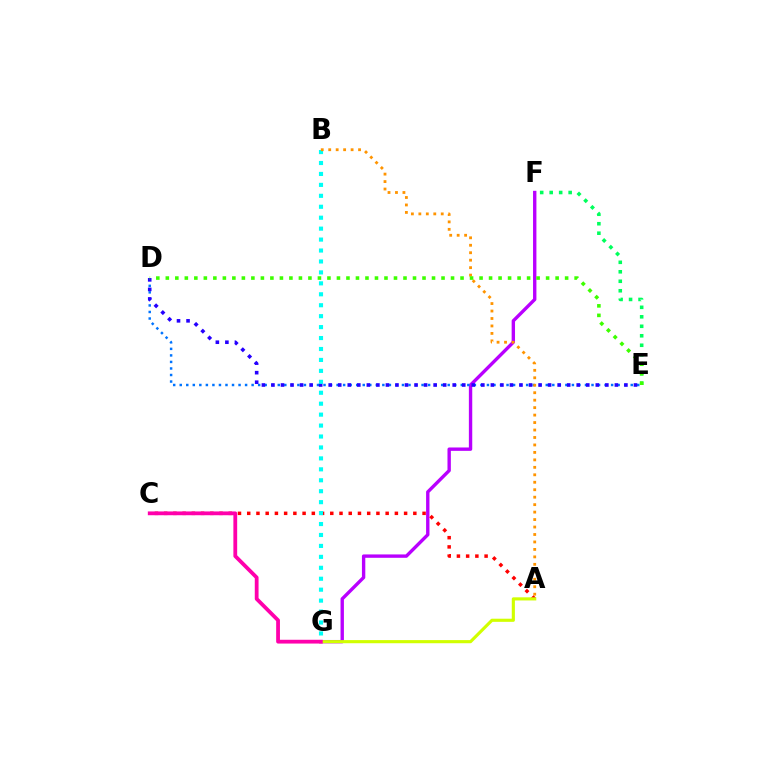{('F', 'G'): [{'color': '#b900ff', 'line_style': 'solid', 'thickness': 2.43}], ('D', 'E'): [{'color': '#0074ff', 'line_style': 'dotted', 'thickness': 1.78}, {'color': '#2500ff', 'line_style': 'dotted', 'thickness': 2.59}, {'color': '#3dff00', 'line_style': 'dotted', 'thickness': 2.58}], ('A', 'C'): [{'color': '#ff0000', 'line_style': 'dotted', 'thickness': 2.51}], ('A', 'G'): [{'color': '#d1ff00', 'line_style': 'solid', 'thickness': 2.25}], ('C', 'G'): [{'color': '#ff00ac', 'line_style': 'solid', 'thickness': 2.73}], ('B', 'G'): [{'color': '#00fff6', 'line_style': 'dotted', 'thickness': 2.97}], ('E', 'F'): [{'color': '#00ff5c', 'line_style': 'dotted', 'thickness': 2.58}], ('A', 'B'): [{'color': '#ff9400', 'line_style': 'dotted', 'thickness': 2.03}]}